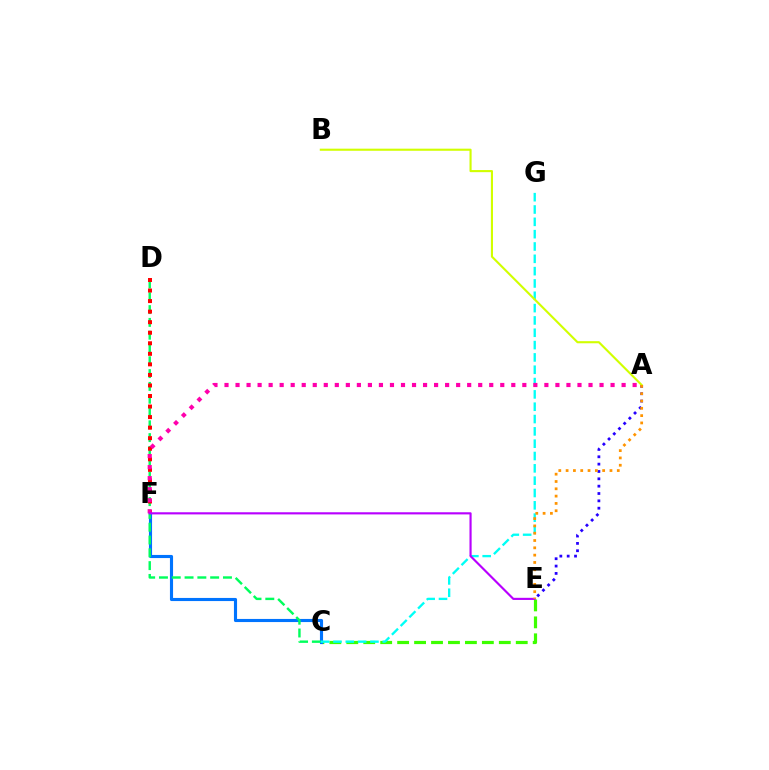{('C', 'E'): [{'color': '#3dff00', 'line_style': 'dashed', 'thickness': 2.3}], ('C', 'F'): [{'color': '#0074ff', 'line_style': 'solid', 'thickness': 2.24}], ('C', 'D'): [{'color': '#00ff5c', 'line_style': 'dashed', 'thickness': 1.74}], ('A', 'E'): [{'color': '#2500ff', 'line_style': 'dotted', 'thickness': 2.0}, {'color': '#ff9400', 'line_style': 'dotted', 'thickness': 1.99}], ('D', 'F'): [{'color': '#ff0000', 'line_style': 'dotted', 'thickness': 2.87}], ('C', 'G'): [{'color': '#00fff6', 'line_style': 'dashed', 'thickness': 1.67}], ('A', 'F'): [{'color': '#ff00ac', 'line_style': 'dotted', 'thickness': 3.0}], ('E', 'F'): [{'color': '#b900ff', 'line_style': 'solid', 'thickness': 1.55}], ('A', 'B'): [{'color': '#d1ff00', 'line_style': 'solid', 'thickness': 1.52}]}